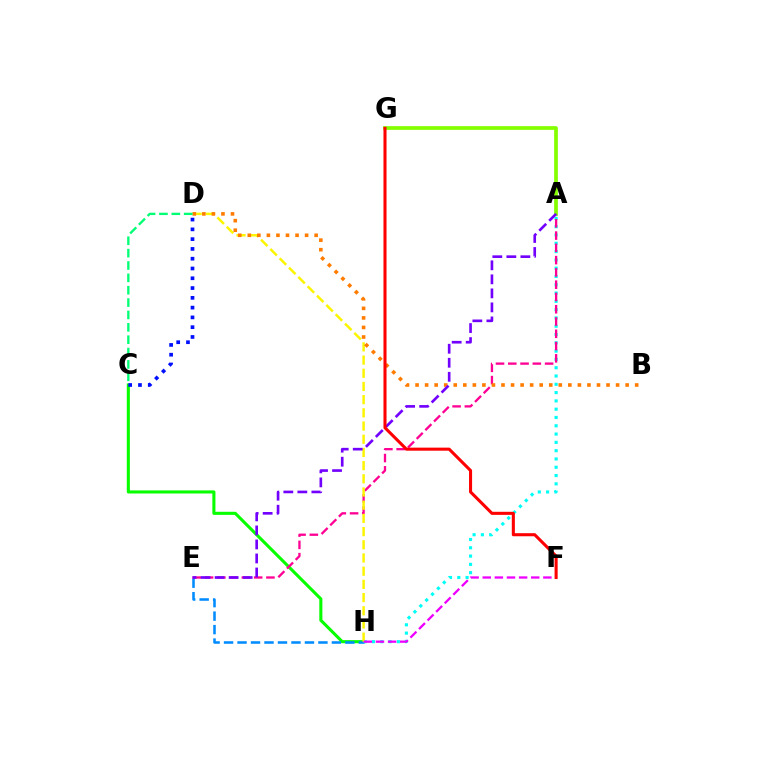{('C', 'H'): [{'color': '#08ff00', 'line_style': 'solid', 'thickness': 2.22}], ('E', 'H'): [{'color': '#008cff', 'line_style': 'dashed', 'thickness': 1.83}], ('A', 'H'): [{'color': '#00fff6', 'line_style': 'dotted', 'thickness': 2.25}], ('A', 'E'): [{'color': '#ff0094', 'line_style': 'dashed', 'thickness': 1.67}, {'color': '#7200ff', 'line_style': 'dashed', 'thickness': 1.91}], ('D', 'H'): [{'color': '#fcf500', 'line_style': 'dashed', 'thickness': 1.79}], ('A', 'G'): [{'color': '#84ff00', 'line_style': 'solid', 'thickness': 2.68}], ('F', 'H'): [{'color': '#ee00ff', 'line_style': 'dashed', 'thickness': 1.65}], ('B', 'D'): [{'color': '#ff7c00', 'line_style': 'dotted', 'thickness': 2.59}], ('C', 'D'): [{'color': '#00ff74', 'line_style': 'dashed', 'thickness': 1.68}, {'color': '#0010ff', 'line_style': 'dotted', 'thickness': 2.66}], ('F', 'G'): [{'color': '#ff0000', 'line_style': 'solid', 'thickness': 2.21}]}